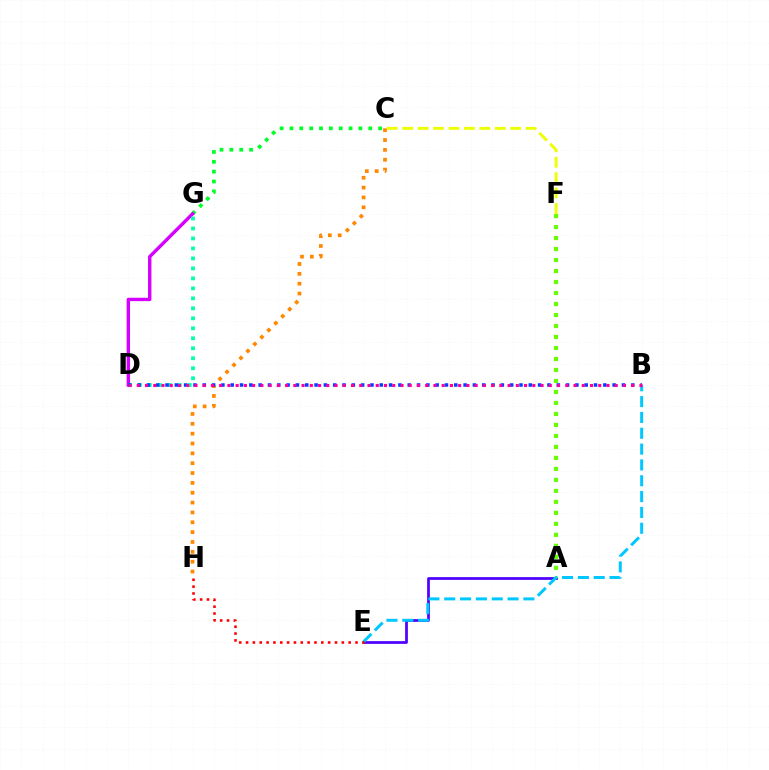{('A', 'E'): [{'color': '#4f00ff', 'line_style': 'solid', 'thickness': 1.97}], ('C', 'H'): [{'color': '#ff8800', 'line_style': 'dotted', 'thickness': 2.68}], ('A', 'F'): [{'color': '#66ff00', 'line_style': 'dotted', 'thickness': 2.99}], ('C', 'G'): [{'color': '#00ff27', 'line_style': 'dotted', 'thickness': 2.68}], ('D', 'G'): [{'color': '#d600ff', 'line_style': 'solid', 'thickness': 2.45}, {'color': '#00ffaf', 'line_style': 'dotted', 'thickness': 2.71}], ('B', 'D'): [{'color': '#003fff', 'line_style': 'dotted', 'thickness': 2.53}, {'color': '#ff00a0', 'line_style': 'dotted', 'thickness': 2.24}], ('C', 'F'): [{'color': '#eeff00', 'line_style': 'dashed', 'thickness': 2.1}], ('B', 'E'): [{'color': '#00c7ff', 'line_style': 'dashed', 'thickness': 2.15}], ('E', 'H'): [{'color': '#ff0000', 'line_style': 'dotted', 'thickness': 1.86}]}